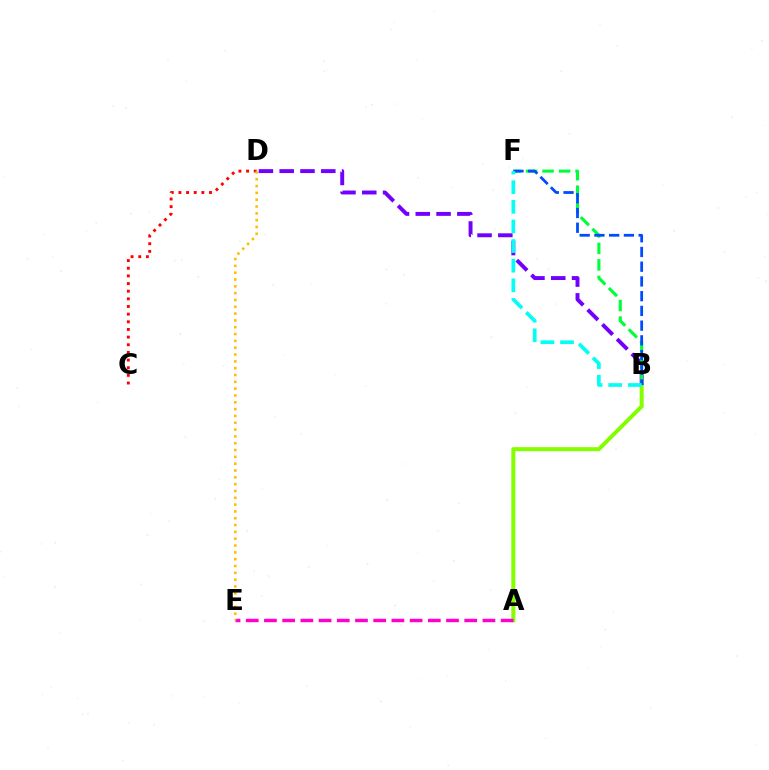{('A', 'B'): [{'color': '#84ff00', 'line_style': 'solid', 'thickness': 2.89}], ('A', 'E'): [{'color': '#ff00cf', 'line_style': 'dashed', 'thickness': 2.47}], ('C', 'D'): [{'color': '#ff0000', 'line_style': 'dotted', 'thickness': 2.08}], ('B', 'D'): [{'color': '#7200ff', 'line_style': 'dashed', 'thickness': 2.82}], ('B', 'F'): [{'color': '#00ff39', 'line_style': 'dashed', 'thickness': 2.24}, {'color': '#004bff', 'line_style': 'dashed', 'thickness': 2.0}, {'color': '#00fff6', 'line_style': 'dashed', 'thickness': 2.66}], ('D', 'E'): [{'color': '#ffbd00', 'line_style': 'dotted', 'thickness': 1.85}]}